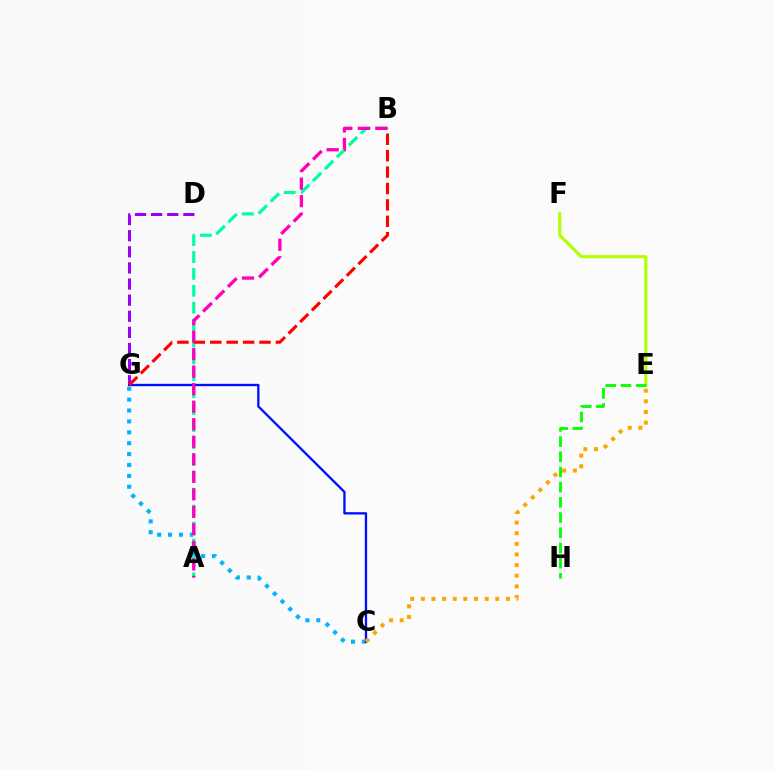{('D', 'G'): [{'color': '#9b00ff', 'line_style': 'dashed', 'thickness': 2.19}], ('E', 'F'): [{'color': '#b3ff00', 'line_style': 'solid', 'thickness': 2.28}], ('C', 'G'): [{'color': '#00b5ff', 'line_style': 'dotted', 'thickness': 2.96}, {'color': '#0010ff', 'line_style': 'solid', 'thickness': 1.67}], ('E', 'H'): [{'color': '#08ff00', 'line_style': 'dashed', 'thickness': 2.06}], ('A', 'B'): [{'color': '#00ff9d', 'line_style': 'dashed', 'thickness': 2.3}, {'color': '#ff00bd', 'line_style': 'dashed', 'thickness': 2.38}], ('C', 'E'): [{'color': '#ffa500', 'line_style': 'dotted', 'thickness': 2.89}], ('B', 'G'): [{'color': '#ff0000', 'line_style': 'dashed', 'thickness': 2.23}]}